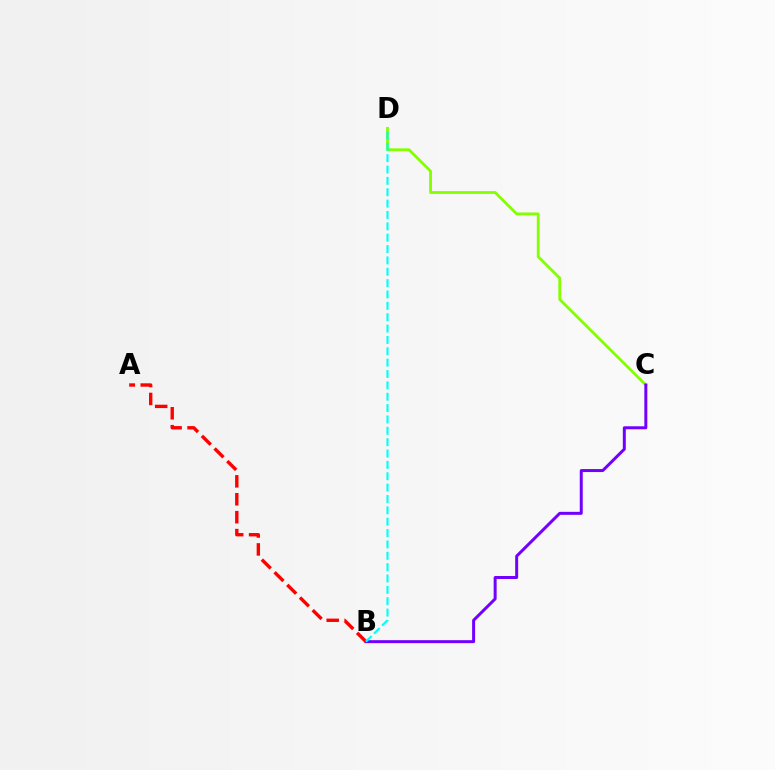{('C', 'D'): [{'color': '#84ff00', 'line_style': 'solid', 'thickness': 2.01}], ('B', 'C'): [{'color': '#7200ff', 'line_style': 'solid', 'thickness': 2.15}], ('A', 'B'): [{'color': '#ff0000', 'line_style': 'dashed', 'thickness': 2.43}], ('B', 'D'): [{'color': '#00fff6', 'line_style': 'dashed', 'thickness': 1.54}]}